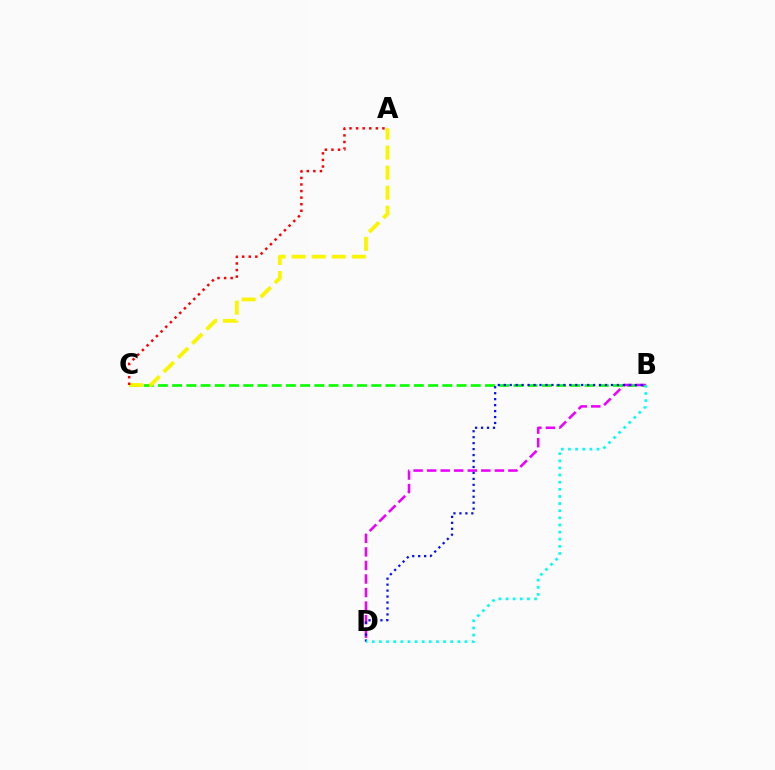{('B', 'C'): [{'color': '#08ff00', 'line_style': 'dashed', 'thickness': 1.93}], ('B', 'D'): [{'color': '#ee00ff', 'line_style': 'dashed', 'thickness': 1.84}, {'color': '#0010ff', 'line_style': 'dotted', 'thickness': 1.62}, {'color': '#00fff6', 'line_style': 'dotted', 'thickness': 1.94}], ('A', 'C'): [{'color': '#fcf500', 'line_style': 'dashed', 'thickness': 2.72}, {'color': '#ff0000', 'line_style': 'dotted', 'thickness': 1.79}]}